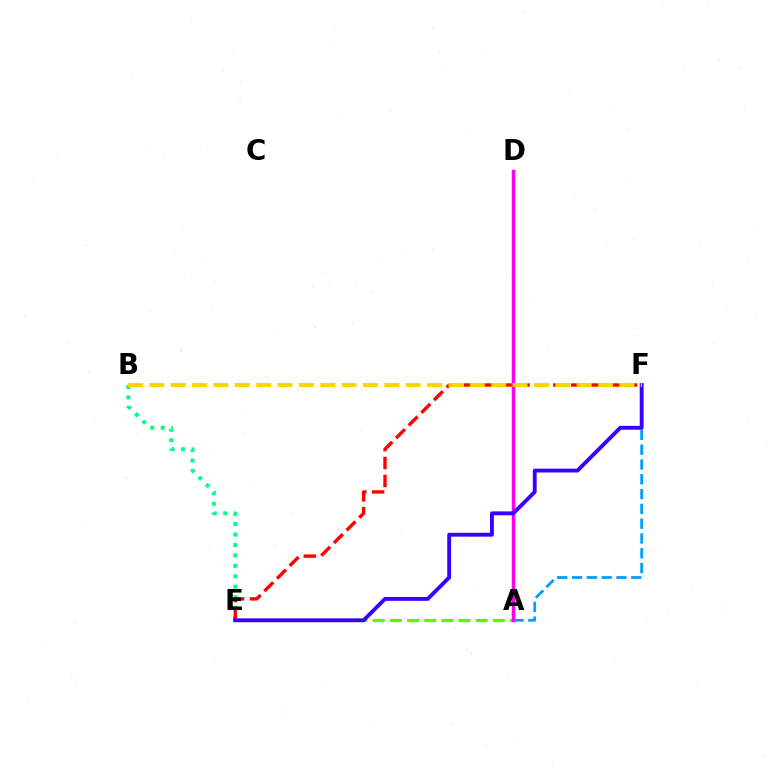{('A', 'F'): [{'color': '#009eff', 'line_style': 'dashed', 'thickness': 2.01}], ('A', 'E'): [{'color': '#4fff00', 'line_style': 'dashed', 'thickness': 2.33}], ('B', 'E'): [{'color': '#00ff86', 'line_style': 'dotted', 'thickness': 2.83}], ('E', 'F'): [{'color': '#ff0000', 'line_style': 'dashed', 'thickness': 2.43}, {'color': '#3700ff', 'line_style': 'solid', 'thickness': 2.78}], ('A', 'D'): [{'color': '#ff00ed', 'line_style': 'solid', 'thickness': 2.52}], ('B', 'F'): [{'color': '#ffd500', 'line_style': 'dashed', 'thickness': 2.9}]}